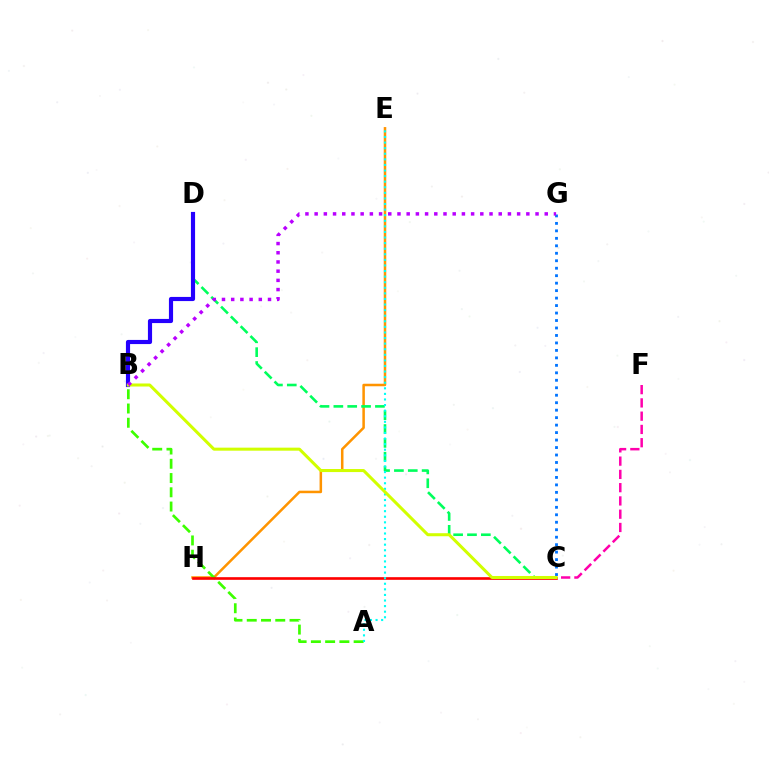{('E', 'H'): [{'color': '#ff9400', 'line_style': 'solid', 'thickness': 1.82}], ('C', 'G'): [{'color': '#0074ff', 'line_style': 'dotted', 'thickness': 2.03}], ('C', 'D'): [{'color': '#00ff5c', 'line_style': 'dashed', 'thickness': 1.88}], ('C', 'F'): [{'color': '#ff00ac', 'line_style': 'dashed', 'thickness': 1.8}], ('A', 'B'): [{'color': '#3dff00', 'line_style': 'dashed', 'thickness': 1.94}], ('C', 'H'): [{'color': '#ff0000', 'line_style': 'solid', 'thickness': 1.91}], ('B', 'D'): [{'color': '#2500ff', 'line_style': 'solid', 'thickness': 2.99}], ('A', 'E'): [{'color': '#00fff6', 'line_style': 'dotted', 'thickness': 1.52}], ('B', 'C'): [{'color': '#d1ff00', 'line_style': 'solid', 'thickness': 2.18}], ('B', 'G'): [{'color': '#b900ff', 'line_style': 'dotted', 'thickness': 2.5}]}